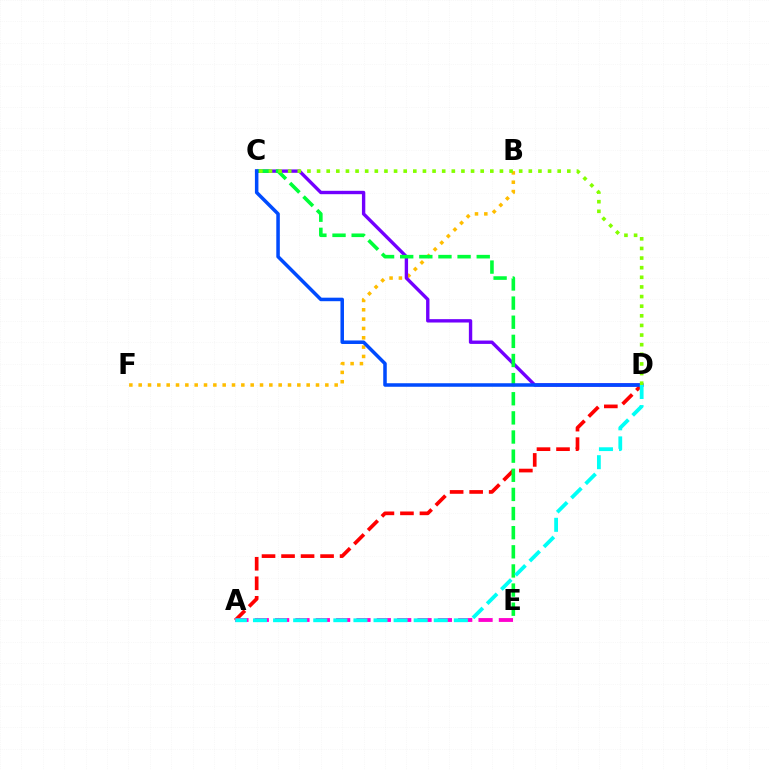{('A', 'D'): [{'color': '#ff0000', 'line_style': 'dashed', 'thickness': 2.65}, {'color': '#00fff6', 'line_style': 'dashed', 'thickness': 2.73}], ('B', 'F'): [{'color': '#ffbd00', 'line_style': 'dotted', 'thickness': 2.54}], ('A', 'E'): [{'color': '#ff00cf', 'line_style': 'dashed', 'thickness': 2.76}], ('C', 'D'): [{'color': '#7200ff', 'line_style': 'solid', 'thickness': 2.43}, {'color': '#004bff', 'line_style': 'solid', 'thickness': 2.53}, {'color': '#84ff00', 'line_style': 'dotted', 'thickness': 2.62}], ('C', 'E'): [{'color': '#00ff39', 'line_style': 'dashed', 'thickness': 2.6}]}